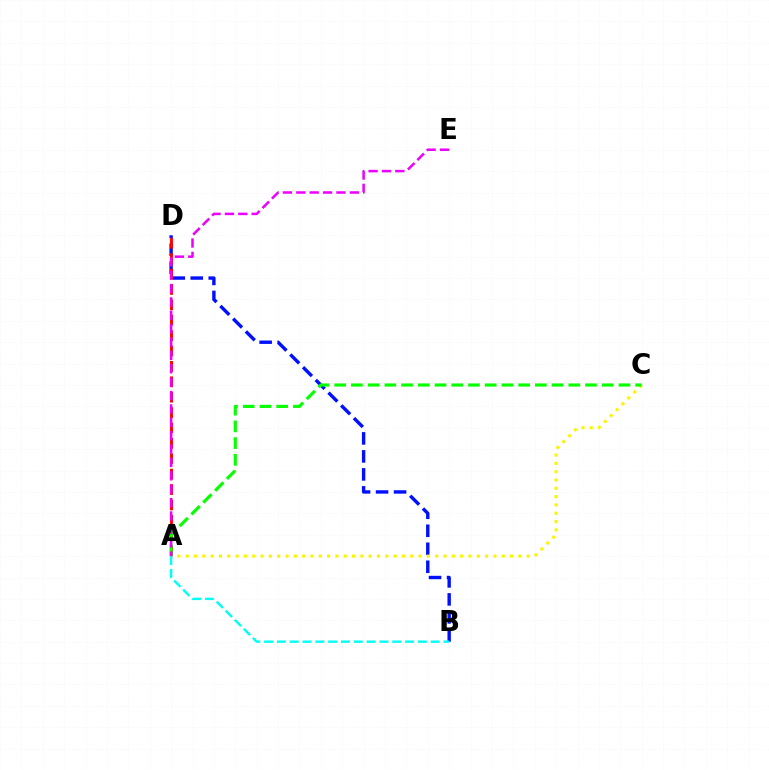{('B', 'D'): [{'color': '#0010ff', 'line_style': 'dashed', 'thickness': 2.45}], ('A', 'D'): [{'color': '#ff0000', 'line_style': 'dashed', 'thickness': 2.09}], ('A', 'C'): [{'color': '#fcf500', 'line_style': 'dotted', 'thickness': 2.26}, {'color': '#08ff00', 'line_style': 'dashed', 'thickness': 2.27}], ('A', 'B'): [{'color': '#00fff6', 'line_style': 'dashed', 'thickness': 1.74}], ('A', 'E'): [{'color': '#ee00ff', 'line_style': 'dashed', 'thickness': 1.82}]}